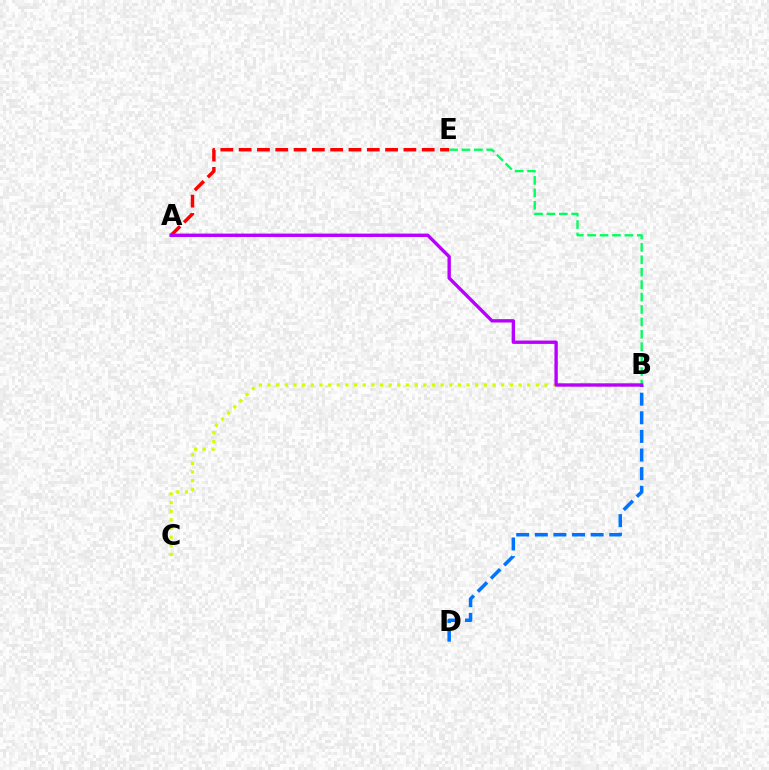{('A', 'E'): [{'color': '#ff0000', 'line_style': 'dashed', 'thickness': 2.49}], ('B', 'C'): [{'color': '#d1ff00', 'line_style': 'dotted', 'thickness': 2.35}], ('B', 'D'): [{'color': '#0074ff', 'line_style': 'dashed', 'thickness': 2.53}], ('B', 'E'): [{'color': '#00ff5c', 'line_style': 'dashed', 'thickness': 1.69}], ('A', 'B'): [{'color': '#b900ff', 'line_style': 'solid', 'thickness': 2.42}]}